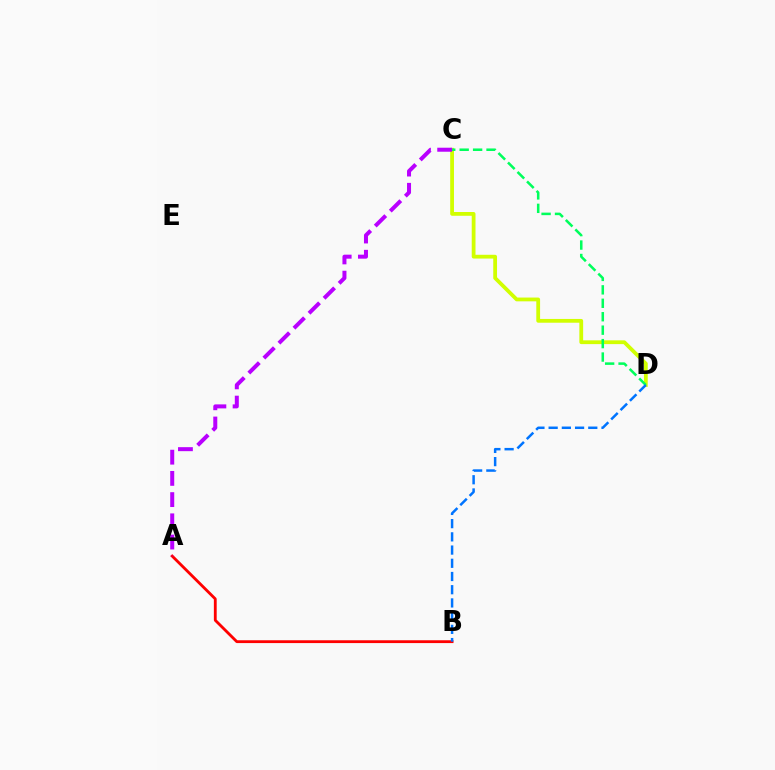{('A', 'B'): [{'color': '#ff0000', 'line_style': 'solid', 'thickness': 2.03}], ('C', 'D'): [{'color': '#d1ff00', 'line_style': 'solid', 'thickness': 2.72}, {'color': '#00ff5c', 'line_style': 'dashed', 'thickness': 1.83}], ('B', 'D'): [{'color': '#0074ff', 'line_style': 'dashed', 'thickness': 1.8}], ('A', 'C'): [{'color': '#b900ff', 'line_style': 'dashed', 'thickness': 2.88}]}